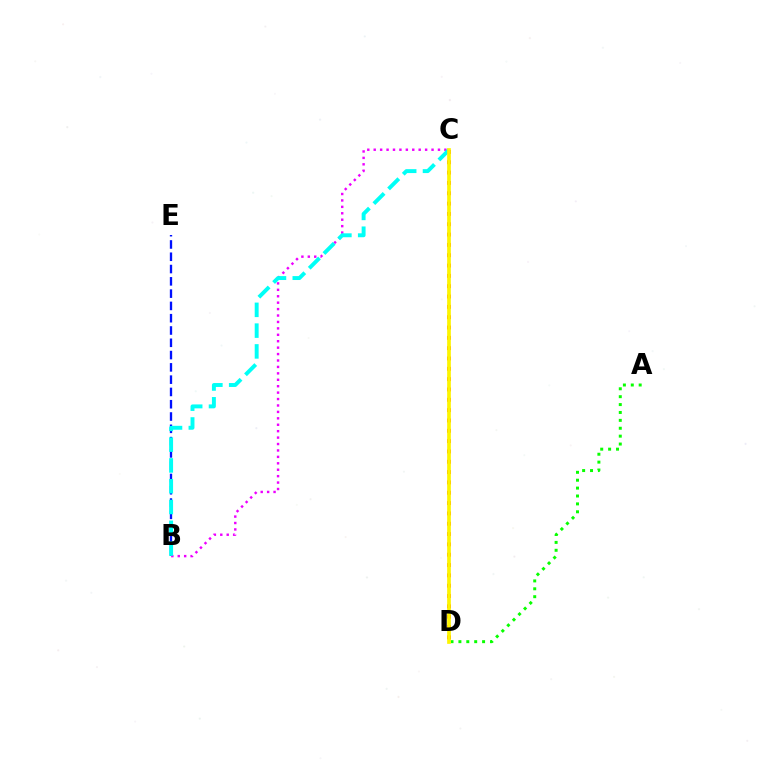{('A', 'D'): [{'color': '#08ff00', 'line_style': 'dotted', 'thickness': 2.14}], ('C', 'D'): [{'color': '#ff0000', 'line_style': 'dotted', 'thickness': 2.81}, {'color': '#fcf500', 'line_style': 'solid', 'thickness': 2.66}], ('B', 'E'): [{'color': '#0010ff', 'line_style': 'dashed', 'thickness': 1.67}], ('B', 'C'): [{'color': '#ee00ff', 'line_style': 'dotted', 'thickness': 1.75}, {'color': '#00fff6', 'line_style': 'dashed', 'thickness': 2.82}]}